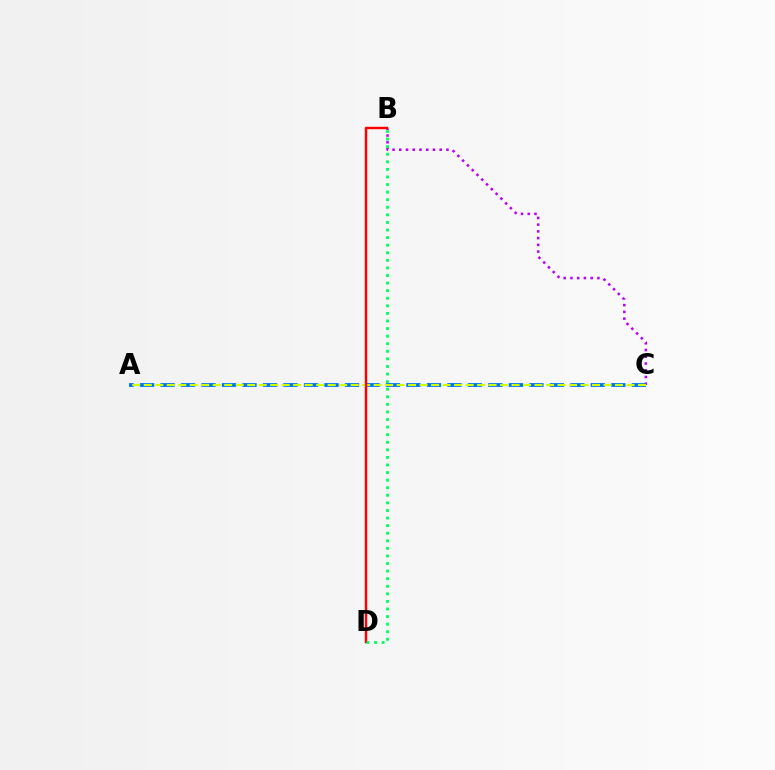{('B', 'C'): [{'color': '#b900ff', 'line_style': 'dotted', 'thickness': 1.83}], ('A', 'C'): [{'color': '#0074ff', 'line_style': 'dashed', 'thickness': 2.78}, {'color': '#d1ff00', 'line_style': 'dashed', 'thickness': 1.56}], ('B', 'D'): [{'color': '#ff0000', 'line_style': 'solid', 'thickness': 1.75}, {'color': '#00ff5c', 'line_style': 'dotted', 'thickness': 2.06}]}